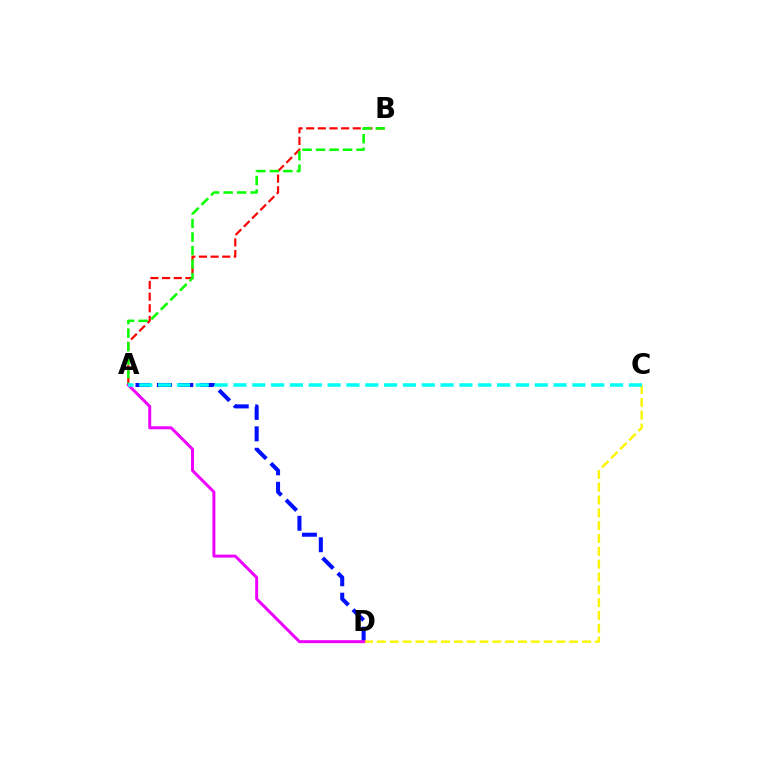{('A', 'B'): [{'color': '#ff0000', 'line_style': 'dashed', 'thickness': 1.58}, {'color': '#08ff00', 'line_style': 'dashed', 'thickness': 1.84}], ('A', 'D'): [{'color': '#0010ff', 'line_style': 'dashed', 'thickness': 2.91}, {'color': '#ee00ff', 'line_style': 'solid', 'thickness': 2.13}], ('C', 'D'): [{'color': '#fcf500', 'line_style': 'dashed', 'thickness': 1.74}], ('A', 'C'): [{'color': '#00fff6', 'line_style': 'dashed', 'thickness': 2.56}]}